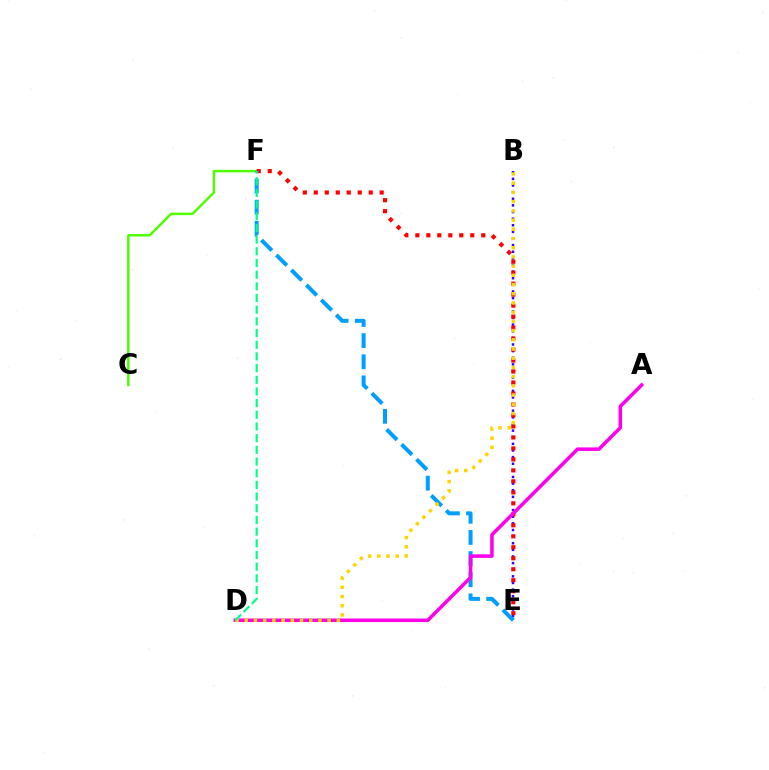{('C', 'F'): [{'color': '#4fff00', 'line_style': 'solid', 'thickness': 1.79}], ('B', 'E'): [{'color': '#3700ff', 'line_style': 'dotted', 'thickness': 1.8}], ('E', 'F'): [{'color': '#ff0000', 'line_style': 'dotted', 'thickness': 2.98}, {'color': '#009eff', 'line_style': 'dashed', 'thickness': 2.87}], ('A', 'D'): [{'color': '#ff00ed', 'line_style': 'solid', 'thickness': 2.55}], ('B', 'D'): [{'color': '#ffd500', 'line_style': 'dotted', 'thickness': 2.5}], ('D', 'F'): [{'color': '#00ff86', 'line_style': 'dashed', 'thickness': 1.59}]}